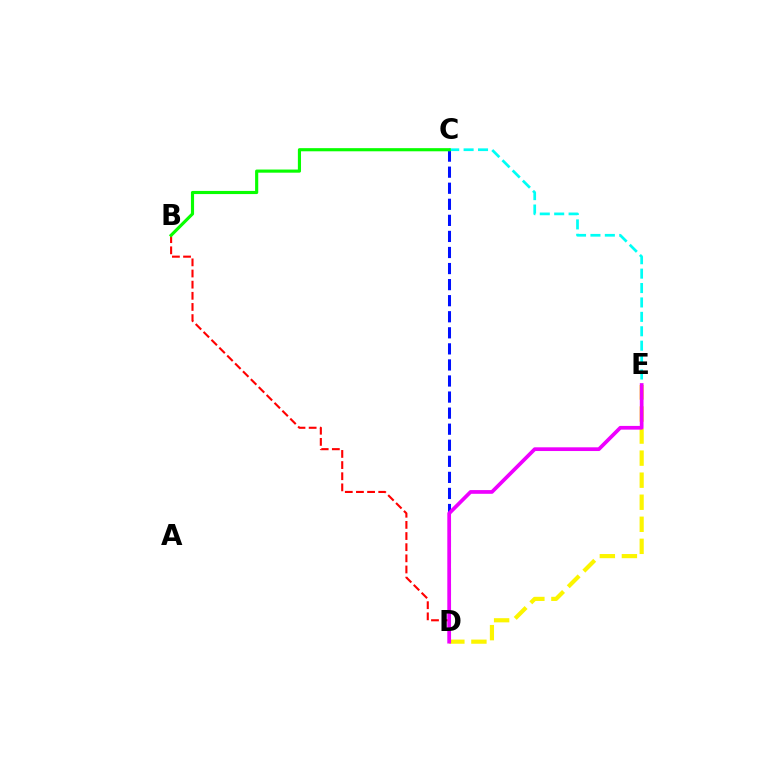{('D', 'E'): [{'color': '#fcf500', 'line_style': 'dashed', 'thickness': 3.0}, {'color': '#ee00ff', 'line_style': 'solid', 'thickness': 2.68}], ('C', 'D'): [{'color': '#0010ff', 'line_style': 'dashed', 'thickness': 2.18}], ('B', 'D'): [{'color': '#ff0000', 'line_style': 'dashed', 'thickness': 1.51}], ('C', 'E'): [{'color': '#00fff6', 'line_style': 'dashed', 'thickness': 1.96}], ('B', 'C'): [{'color': '#08ff00', 'line_style': 'solid', 'thickness': 2.26}]}